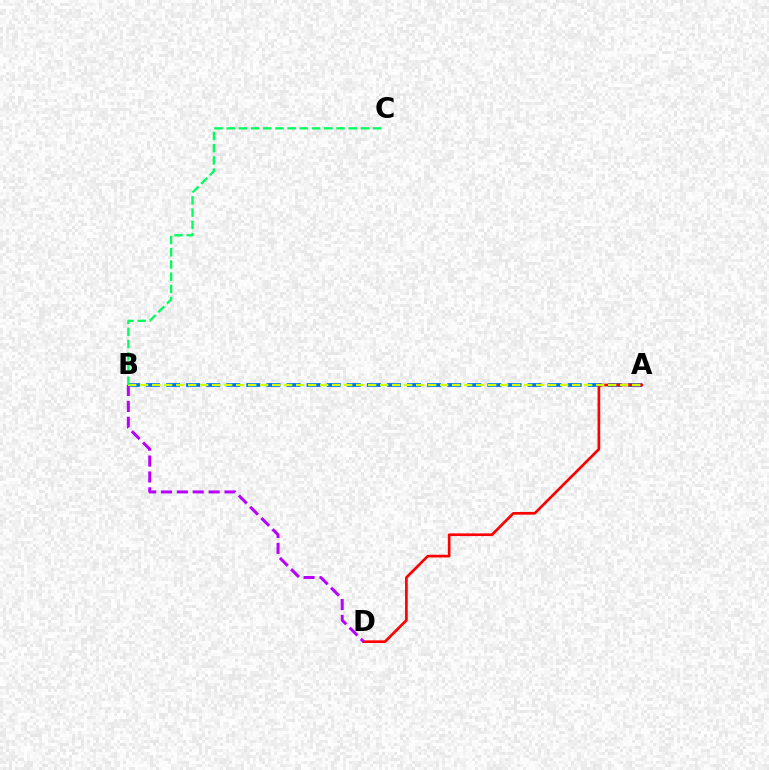{('A', 'B'): [{'color': '#0074ff', 'line_style': 'dashed', 'thickness': 2.73}, {'color': '#d1ff00', 'line_style': 'dashed', 'thickness': 1.63}], ('A', 'D'): [{'color': '#ff0000', 'line_style': 'solid', 'thickness': 1.92}], ('B', 'D'): [{'color': '#b900ff', 'line_style': 'dashed', 'thickness': 2.16}], ('B', 'C'): [{'color': '#00ff5c', 'line_style': 'dashed', 'thickness': 1.66}]}